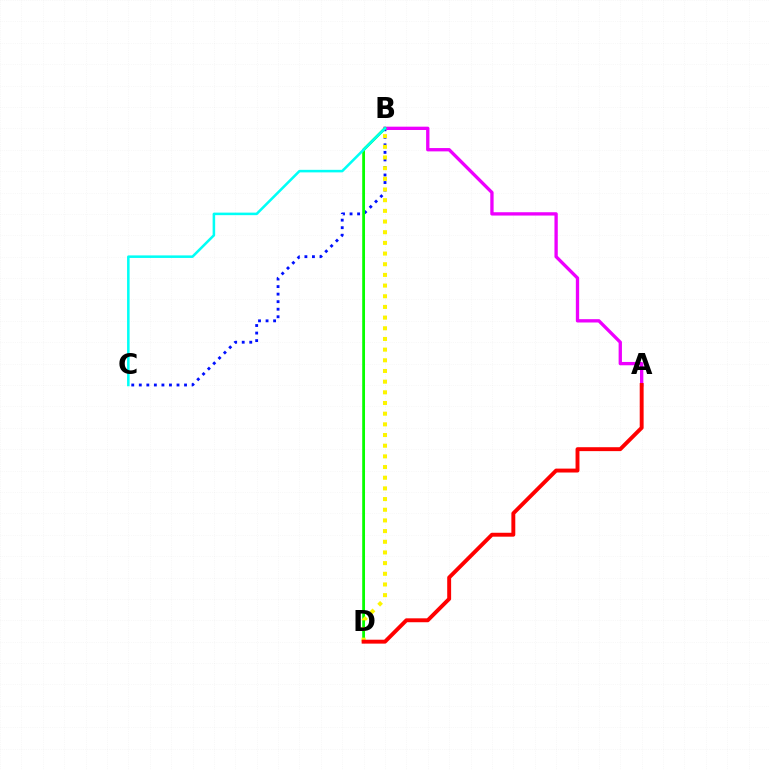{('B', 'C'): [{'color': '#0010ff', 'line_style': 'dotted', 'thickness': 2.05}, {'color': '#00fff6', 'line_style': 'solid', 'thickness': 1.83}], ('A', 'B'): [{'color': '#ee00ff', 'line_style': 'solid', 'thickness': 2.39}], ('B', 'D'): [{'color': '#08ff00', 'line_style': 'solid', 'thickness': 2.02}, {'color': '#fcf500', 'line_style': 'dotted', 'thickness': 2.9}], ('A', 'D'): [{'color': '#ff0000', 'line_style': 'solid', 'thickness': 2.82}]}